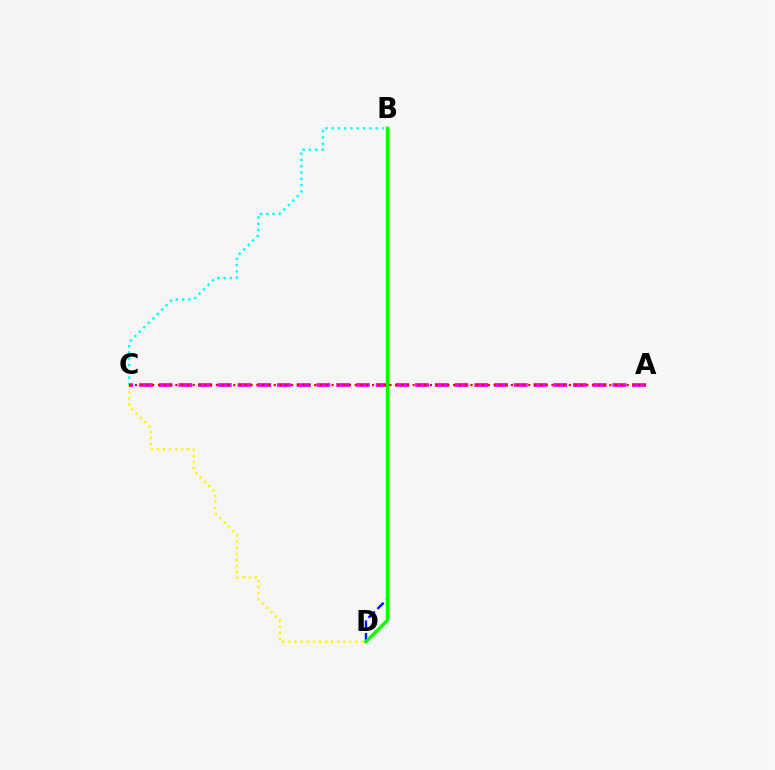{('C', 'D'): [{'color': '#fcf500', 'line_style': 'dotted', 'thickness': 1.66}], ('A', 'C'): [{'color': '#ee00ff', 'line_style': 'dashed', 'thickness': 2.68}, {'color': '#ff0000', 'line_style': 'dotted', 'thickness': 1.57}], ('B', 'D'): [{'color': '#0010ff', 'line_style': 'dashed', 'thickness': 1.7}, {'color': '#08ff00', 'line_style': 'solid', 'thickness': 2.47}], ('B', 'C'): [{'color': '#00fff6', 'line_style': 'dotted', 'thickness': 1.71}]}